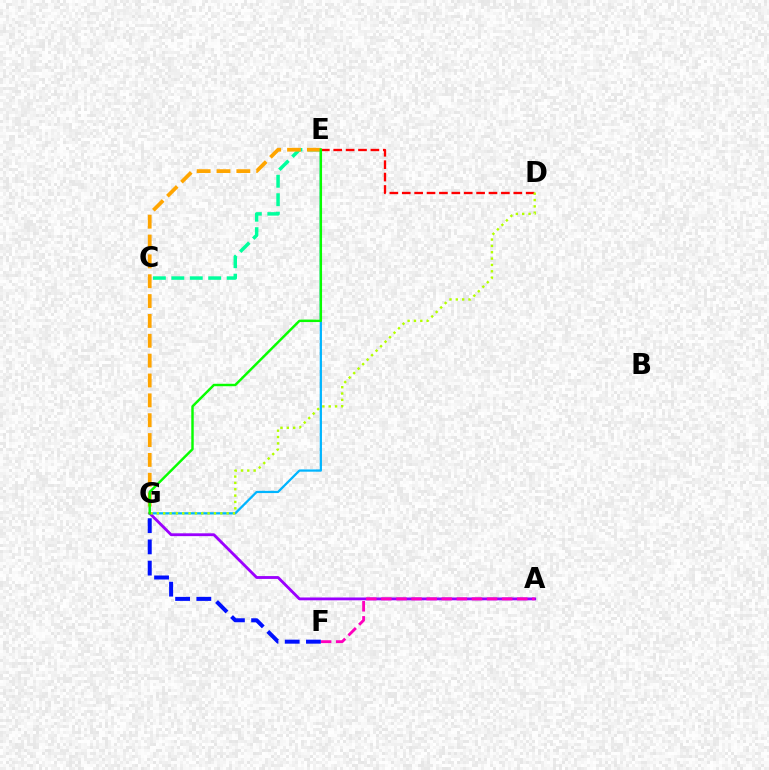{('D', 'E'): [{'color': '#ff0000', 'line_style': 'dashed', 'thickness': 1.68}], ('E', 'G'): [{'color': '#00b5ff', 'line_style': 'solid', 'thickness': 1.63}, {'color': '#ffa500', 'line_style': 'dashed', 'thickness': 2.7}, {'color': '#08ff00', 'line_style': 'solid', 'thickness': 1.76}], ('C', 'E'): [{'color': '#00ff9d', 'line_style': 'dashed', 'thickness': 2.51}], ('A', 'G'): [{'color': '#9b00ff', 'line_style': 'solid', 'thickness': 2.04}], ('D', 'G'): [{'color': '#b3ff00', 'line_style': 'dotted', 'thickness': 1.72}], ('A', 'F'): [{'color': '#ff00bd', 'line_style': 'dashed', 'thickness': 2.05}], ('F', 'G'): [{'color': '#0010ff', 'line_style': 'dashed', 'thickness': 2.88}]}